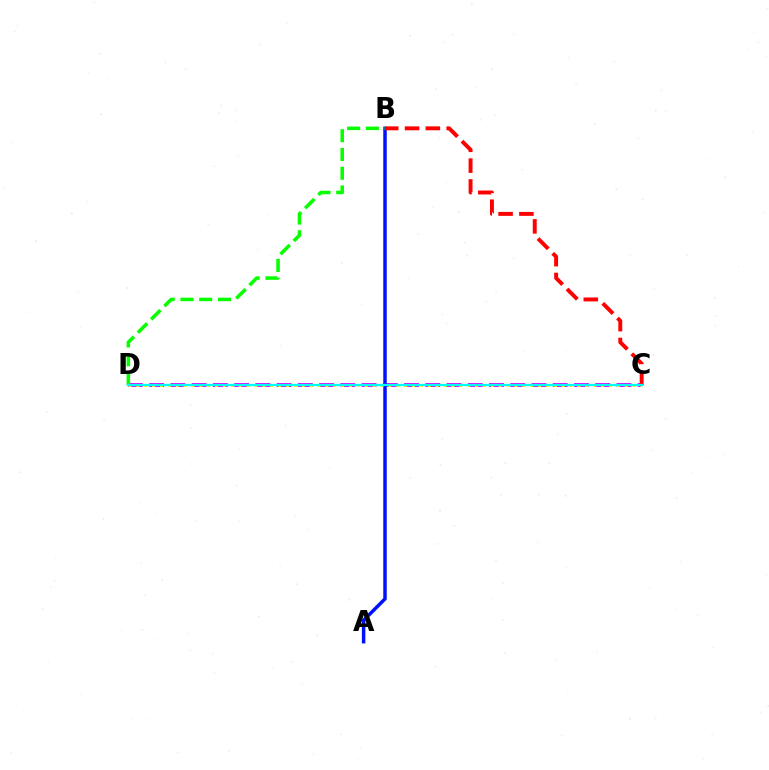{('C', 'D'): [{'color': '#ee00ff', 'line_style': 'dashed', 'thickness': 2.89}, {'color': '#fcf500', 'line_style': 'dotted', 'thickness': 2.14}, {'color': '#00fff6', 'line_style': 'solid', 'thickness': 1.67}], ('A', 'B'): [{'color': '#0010ff', 'line_style': 'solid', 'thickness': 2.5}], ('B', 'D'): [{'color': '#08ff00', 'line_style': 'dashed', 'thickness': 2.55}], ('B', 'C'): [{'color': '#ff0000', 'line_style': 'dashed', 'thickness': 2.83}]}